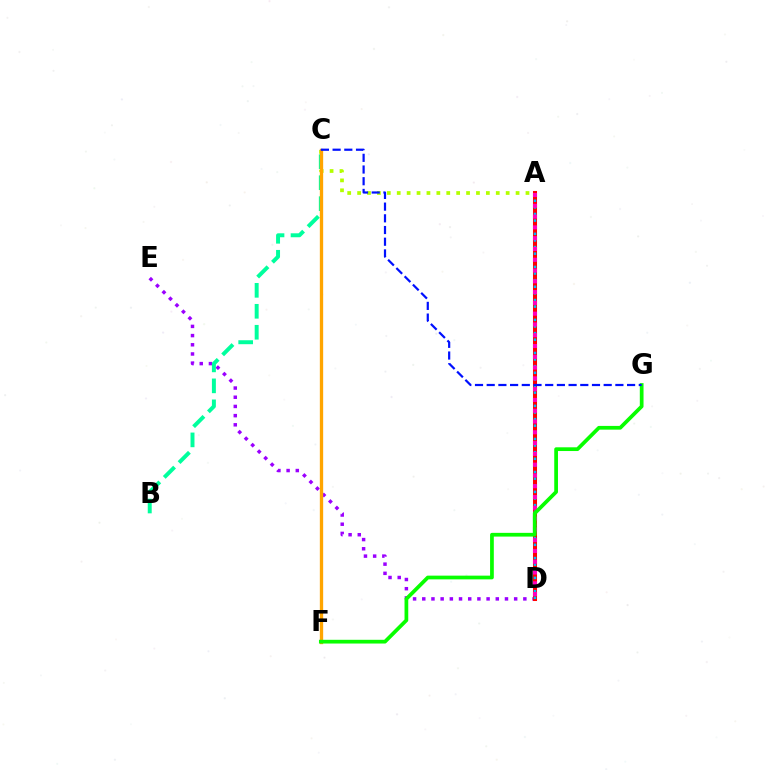{('A', 'C'): [{'color': '#b3ff00', 'line_style': 'dotted', 'thickness': 2.69}], ('D', 'E'): [{'color': '#9b00ff', 'line_style': 'dotted', 'thickness': 2.5}], ('B', 'C'): [{'color': '#00ff9d', 'line_style': 'dashed', 'thickness': 2.85}], ('A', 'D'): [{'color': '#ff0000', 'line_style': 'solid', 'thickness': 2.92}, {'color': '#00b5ff', 'line_style': 'dotted', 'thickness': 1.8}, {'color': '#ff00bd', 'line_style': 'dotted', 'thickness': 2.93}], ('C', 'F'): [{'color': '#ffa500', 'line_style': 'solid', 'thickness': 2.39}], ('F', 'G'): [{'color': '#08ff00', 'line_style': 'solid', 'thickness': 2.69}], ('C', 'G'): [{'color': '#0010ff', 'line_style': 'dashed', 'thickness': 1.59}]}